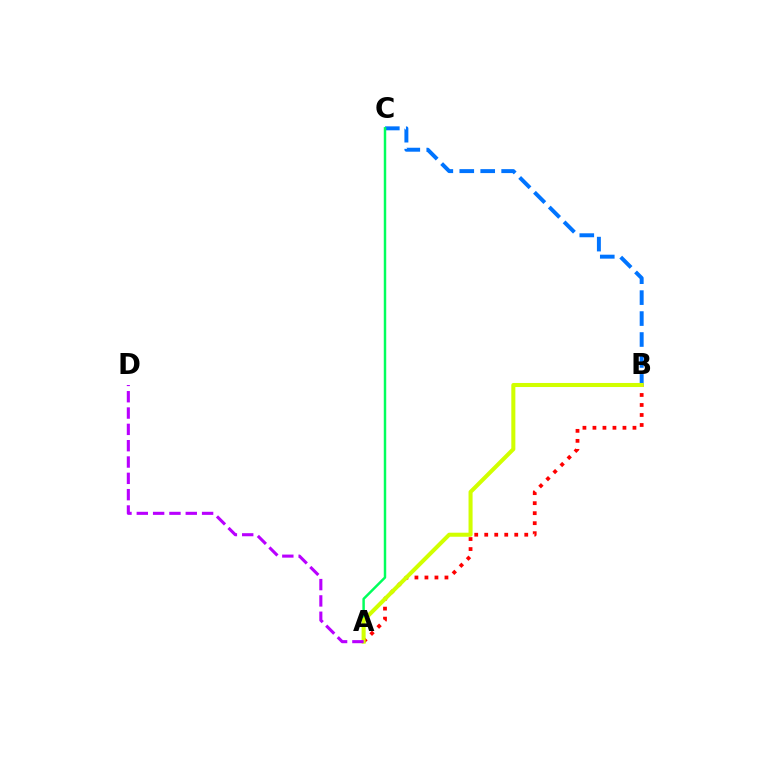{('B', 'C'): [{'color': '#0074ff', 'line_style': 'dashed', 'thickness': 2.84}], ('A', 'C'): [{'color': '#00ff5c', 'line_style': 'solid', 'thickness': 1.77}], ('A', 'B'): [{'color': '#ff0000', 'line_style': 'dotted', 'thickness': 2.72}, {'color': '#d1ff00', 'line_style': 'solid', 'thickness': 2.92}], ('A', 'D'): [{'color': '#b900ff', 'line_style': 'dashed', 'thickness': 2.22}]}